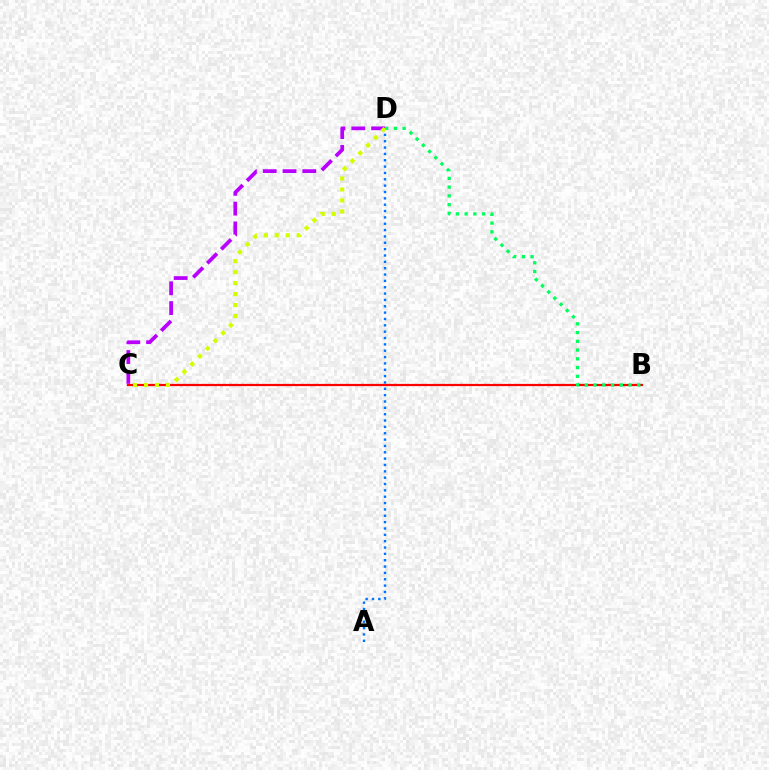{('B', 'C'): [{'color': '#ff0000', 'line_style': 'solid', 'thickness': 1.6}], ('C', 'D'): [{'color': '#b900ff', 'line_style': 'dashed', 'thickness': 2.69}, {'color': '#d1ff00', 'line_style': 'dotted', 'thickness': 2.98}], ('A', 'D'): [{'color': '#0074ff', 'line_style': 'dotted', 'thickness': 1.72}], ('B', 'D'): [{'color': '#00ff5c', 'line_style': 'dotted', 'thickness': 2.38}]}